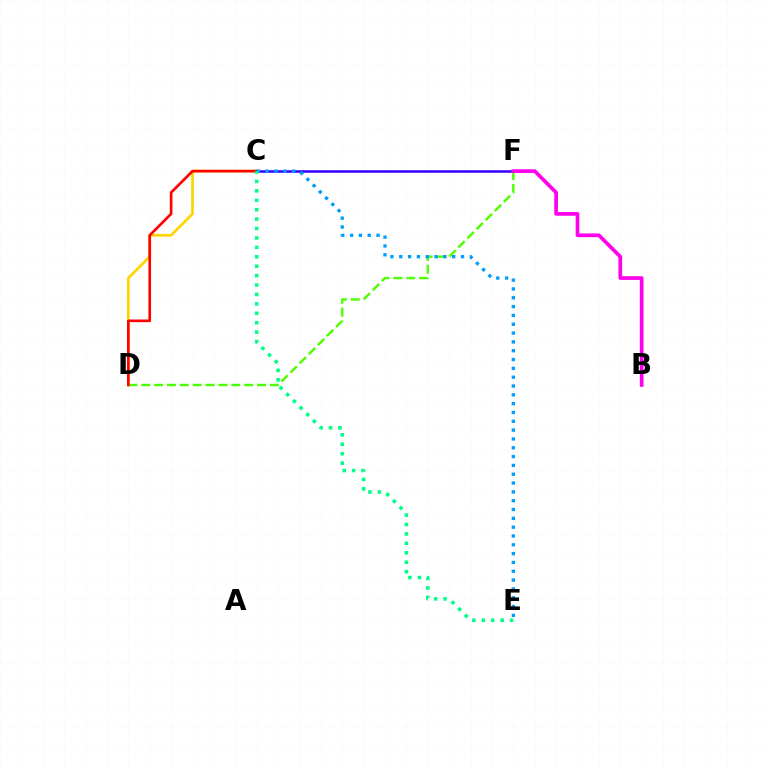{('C', 'D'): [{'color': '#ffd500', 'line_style': 'solid', 'thickness': 1.95}, {'color': '#ff0000', 'line_style': 'solid', 'thickness': 1.91}], ('D', 'F'): [{'color': '#4fff00', 'line_style': 'dashed', 'thickness': 1.75}], ('C', 'F'): [{'color': '#3700ff', 'line_style': 'solid', 'thickness': 1.83}], ('C', 'E'): [{'color': '#009eff', 'line_style': 'dotted', 'thickness': 2.4}, {'color': '#00ff86', 'line_style': 'dotted', 'thickness': 2.56}], ('B', 'F'): [{'color': '#ff00ed', 'line_style': 'solid', 'thickness': 2.66}]}